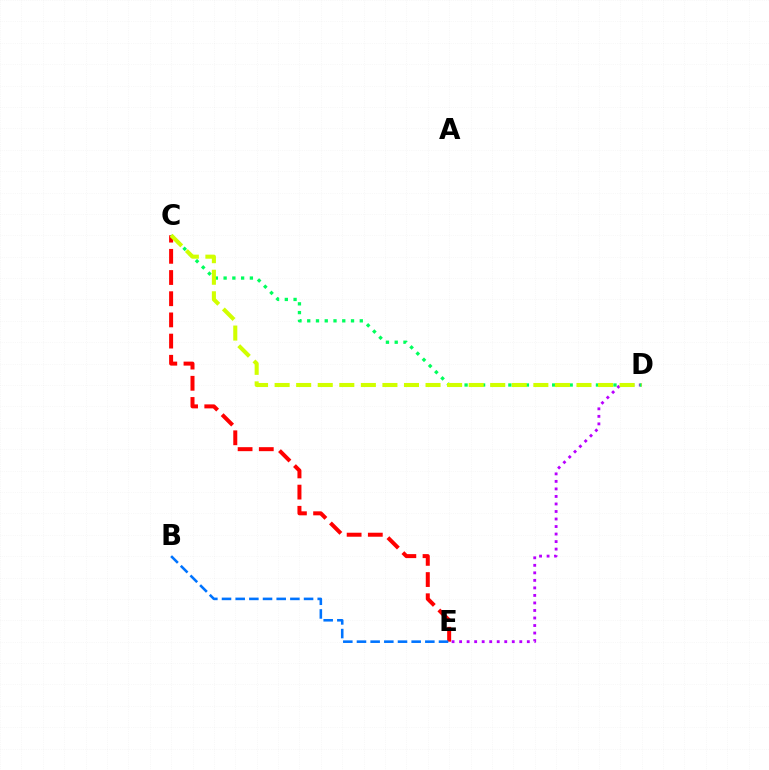{('C', 'E'): [{'color': '#ff0000', 'line_style': 'dashed', 'thickness': 2.88}], ('D', 'E'): [{'color': '#b900ff', 'line_style': 'dotted', 'thickness': 2.04}], ('C', 'D'): [{'color': '#00ff5c', 'line_style': 'dotted', 'thickness': 2.38}, {'color': '#d1ff00', 'line_style': 'dashed', 'thickness': 2.93}], ('B', 'E'): [{'color': '#0074ff', 'line_style': 'dashed', 'thickness': 1.86}]}